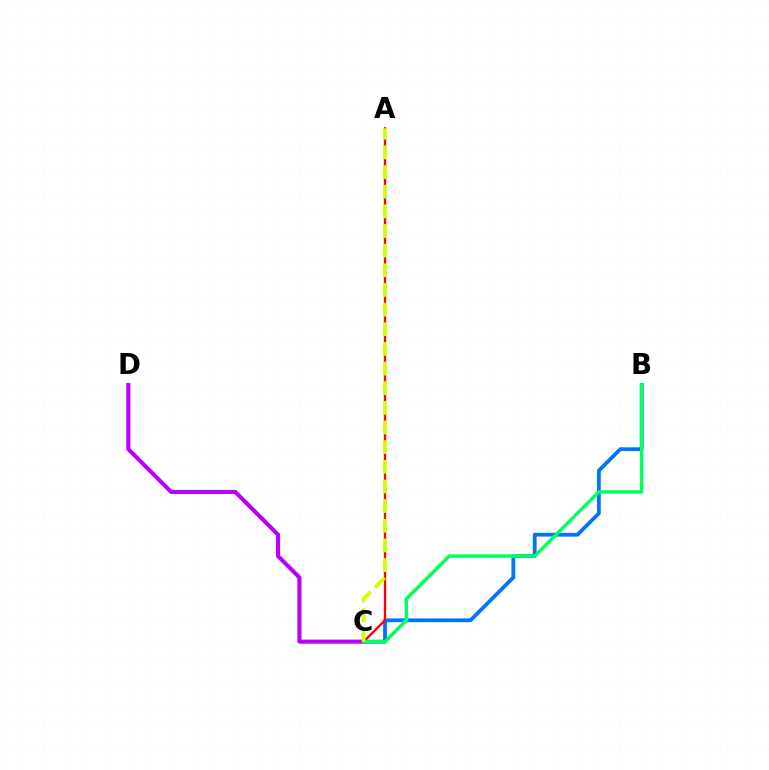{('B', 'C'): [{'color': '#0074ff', 'line_style': 'solid', 'thickness': 2.72}, {'color': '#00ff5c', 'line_style': 'solid', 'thickness': 2.48}], ('A', 'C'): [{'color': '#ff0000', 'line_style': 'solid', 'thickness': 1.68}, {'color': '#d1ff00', 'line_style': 'dashed', 'thickness': 2.67}], ('C', 'D'): [{'color': '#b900ff', 'line_style': 'solid', 'thickness': 2.94}]}